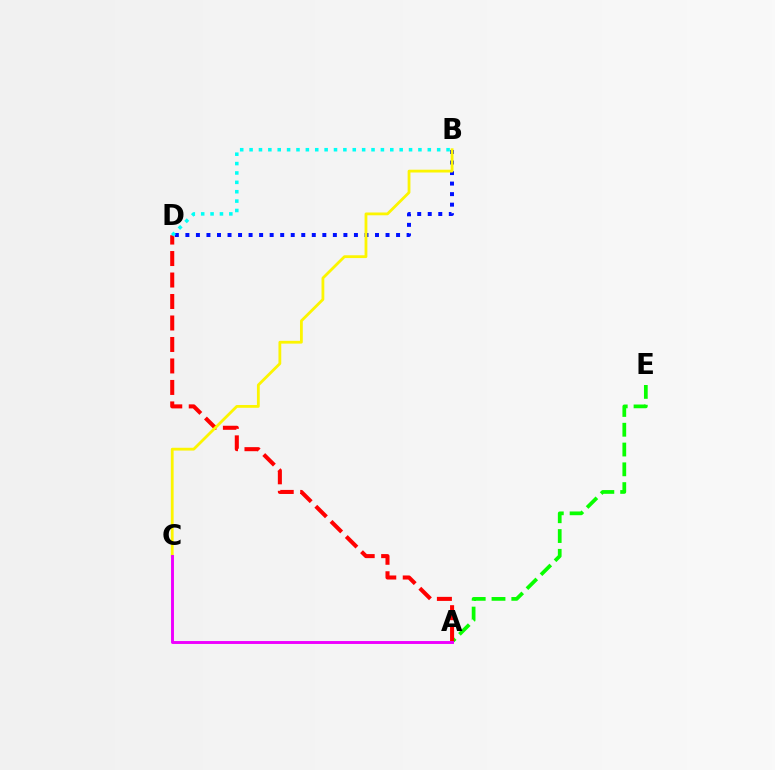{('B', 'D'): [{'color': '#0010ff', 'line_style': 'dotted', 'thickness': 2.86}, {'color': '#00fff6', 'line_style': 'dotted', 'thickness': 2.55}], ('A', 'E'): [{'color': '#08ff00', 'line_style': 'dashed', 'thickness': 2.69}], ('A', 'D'): [{'color': '#ff0000', 'line_style': 'dashed', 'thickness': 2.92}], ('B', 'C'): [{'color': '#fcf500', 'line_style': 'solid', 'thickness': 2.01}], ('A', 'C'): [{'color': '#ee00ff', 'line_style': 'solid', 'thickness': 2.11}]}